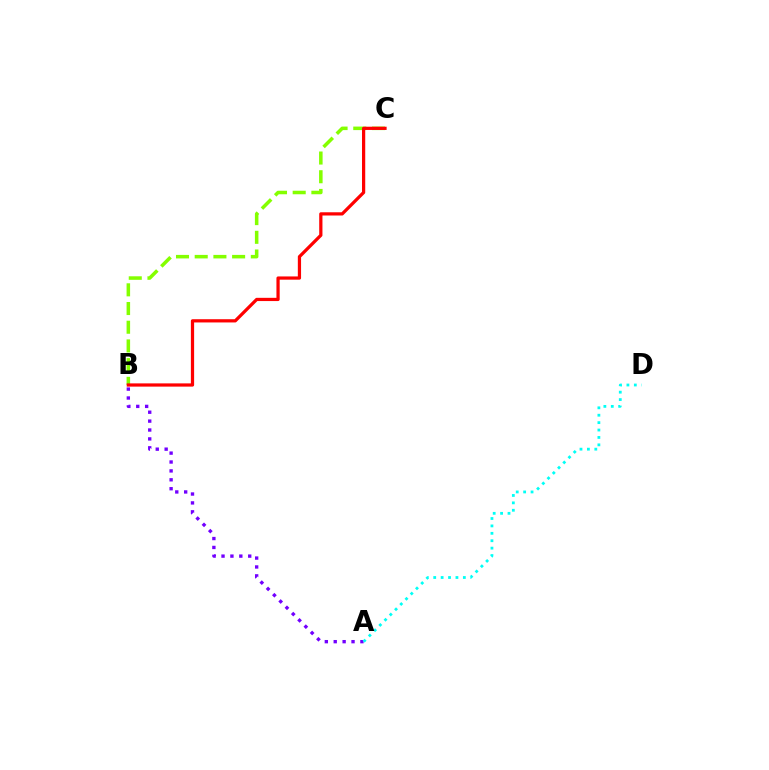{('A', 'B'): [{'color': '#7200ff', 'line_style': 'dotted', 'thickness': 2.42}], ('B', 'C'): [{'color': '#84ff00', 'line_style': 'dashed', 'thickness': 2.54}, {'color': '#ff0000', 'line_style': 'solid', 'thickness': 2.33}], ('A', 'D'): [{'color': '#00fff6', 'line_style': 'dotted', 'thickness': 2.01}]}